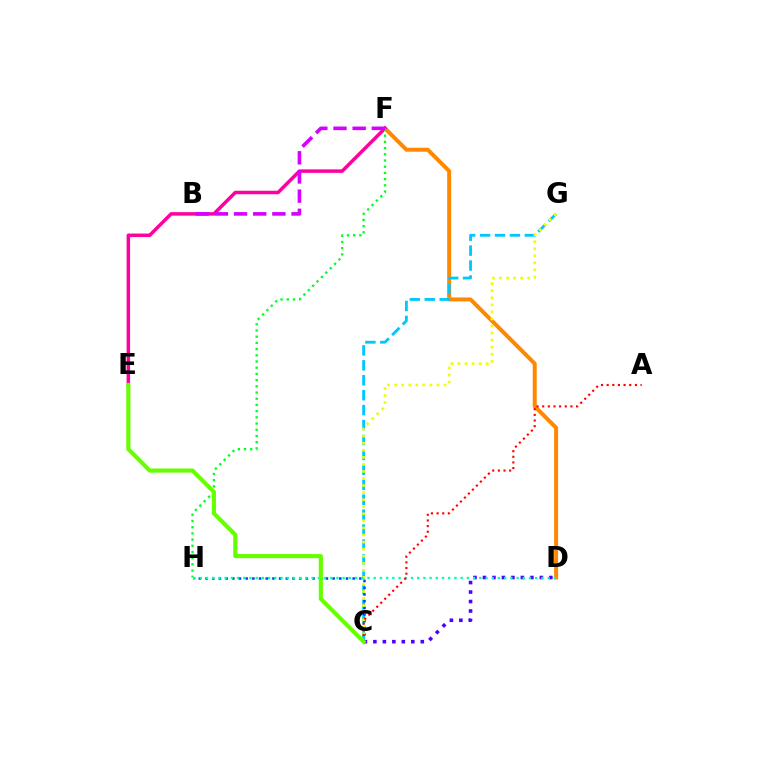{('D', 'F'): [{'color': '#ff8800', 'line_style': 'solid', 'thickness': 2.87}], ('C', 'D'): [{'color': '#4f00ff', 'line_style': 'dotted', 'thickness': 2.58}], ('E', 'F'): [{'color': '#ff00a0', 'line_style': 'solid', 'thickness': 2.52}], ('F', 'H'): [{'color': '#00ff27', 'line_style': 'dotted', 'thickness': 1.69}], ('C', 'G'): [{'color': '#00c7ff', 'line_style': 'dashed', 'thickness': 2.03}, {'color': '#eeff00', 'line_style': 'dotted', 'thickness': 1.92}], ('C', 'H'): [{'color': '#003fff', 'line_style': 'dotted', 'thickness': 1.82}], ('D', 'H'): [{'color': '#00ffaf', 'line_style': 'dotted', 'thickness': 1.69}], ('A', 'C'): [{'color': '#ff0000', 'line_style': 'dotted', 'thickness': 1.53}], ('C', 'E'): [{'color': '#66ff00', 'line_style': 'solid', 'thickness': 2.98}], ('B', 'F'): [{'color': '#d600ff', 'line_style': 'dashed', 'thickness': 2.6}]}